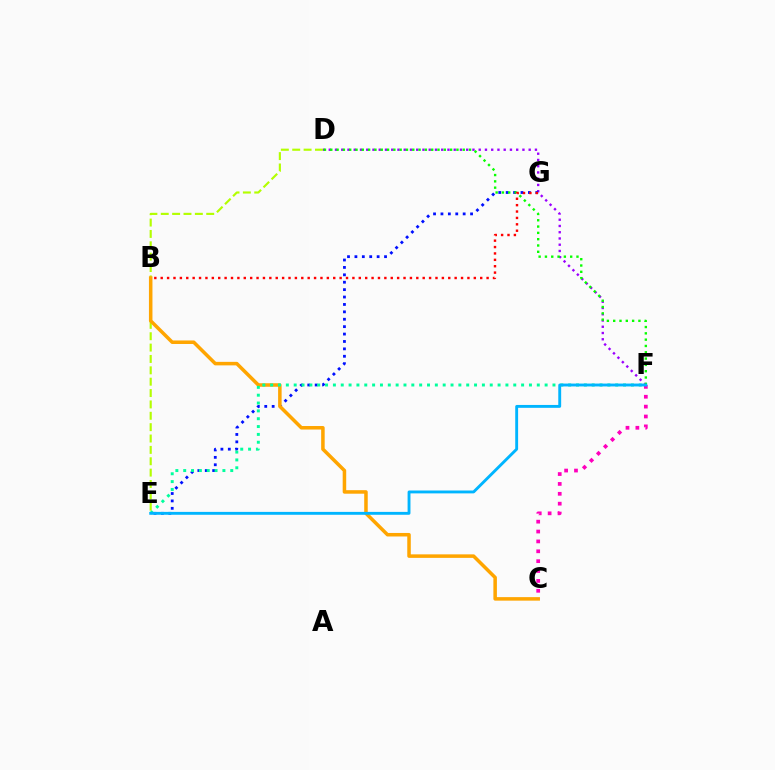{('D', 'F'): [{'color': '#9b00ff', 'line_style': 'dotted', 'thickness': 1.7}, {'color': '#08ff00', 'line_style': 'dotted', 'thickness': 1.71}], ('E', 'G'): [{'color': '#0010ff', 'line_style': 'dotted', 'thickness': 2.01}], ('D', 'E'): [{'color': '#b3ff00', 'line_style': 'dashed', 'thickness': 1.54}], ('B', 'C'): [{'color': '#ffa500', 'line_style': 'solid', 'thickness': 2.53}], ('C', 'F'): [{'color': '#ff00bd', 'line_style': 'dotted', 'thickness': 2.68}], ('B', 'G'): [{'color': '#ff0000', 'line_style': 'dotted', 'thickness': 1.74}], ('E', 'F'): [{'color': '#00ff9d', 'line_style': 'dotted', 'thickness': 2.13}, {'color': '#00b5ff', 'line_style': 'solid', 'thickness': 2.07}]}